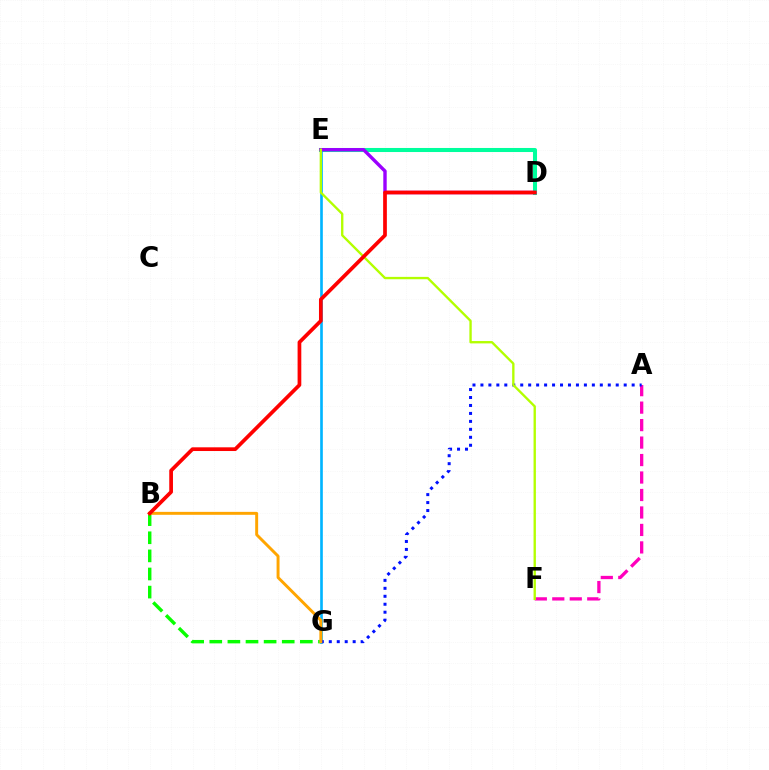{('D', 'E'): [{'color': '#00ff9d', 'line_style': 'solid', 'thickness': 2.92}, {'color': '#9b00ff', 'line_style': 'solid', 'thickness': 2.45}], ('E', 'G'): [{'color': '#00b5ff', 'line_style': 'solid', 'thickness': 1.91}], ('B', 'G'): [{'color': '#08ff00', 'line_style': 'dashed', 'thickness': 2.46}, {'color': '#ffa500', 'line_style': 'solid', 'thickness': 2.12}], ('A', 'F'): [{'color': '#ff00bd', 'line_style': 'dashed', 'thickness': 2.37}], ('A', 'G'): [{'color': '#0010ff', 'line_style': 'dotted', 'thickness': 2.16}], ('E', 'F'): [{'color': '#b3ff00', 'line_style': 'solid', 'thickness': 1.7}], ('B', 'D'): [{'color': '#ff0000', 'line_style': 'solid', 'thickness': 2.67}]}